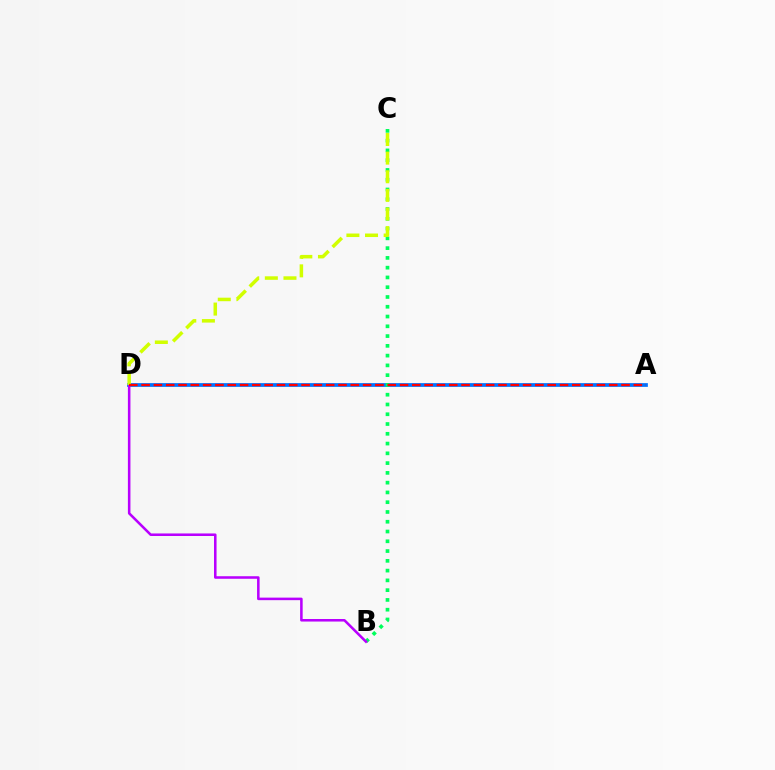{('A', 'D'): [{'color': '#0074ff', 'line_style': 'solid', 'thickness': 2.69}, {'color': '#ff0000', 'line_style': 'dashed', 'thickness': 1.67}], ('B', 'C'): [{'color': '#00ff5c', 'line_style': 'dotted', 'thickness': 2.66}], ('B', 'D'): [{'color': '#b900ff', 'line_style': 'solid', 'thickness': 1.83}], ('C', 'D'): [{'color': '#d1ff00', 'line_style': 'dashed', 'thickness': 2.53}]}